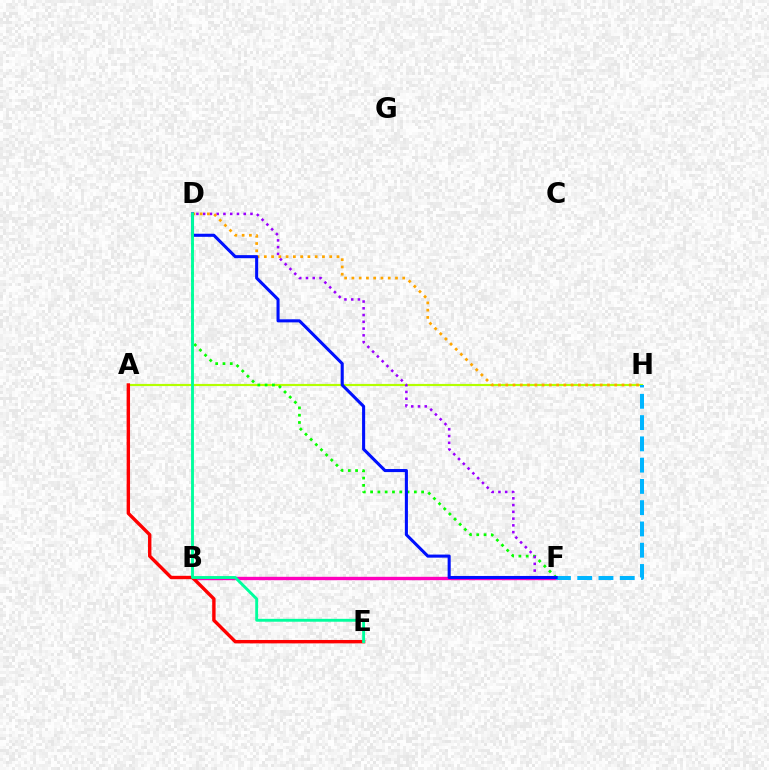{('A', 'H'): [{'color': '#b3ff00', 'line_style': 'solid', 'thickness': 1.56}], ('B', 'F'): [{'color': '#ff00bd', 'line_style': 'solid', 'thickness': 2.42}], ('A', 'E'): [{'color': '#ff0000', 'line_style': 'solid', 'thickness': 2.44}], ('D', 'F'): [{'color': '#08ff00', 'line_style': 'dotted', 'thickness': 1.98}, {'color': '#9b00ff', 'line_style': 'dotted', 'thickness': 1.84}, {'color': '#0010ff', 'line_style': 'solid', 'thickness': 2.21}], ('F', 'H'): [{'color': '#00b5ff', 'line_style': 'dashed', 'thickness': 2.89}], ('D', 'H'): [{'color': '#ffa500', 'line_style': 'dotted', 'thickness': 1.97}], ('D', 'E'): [{'color': '#00ff9d', 'line_style': 'solid', 'thickness': 2.08}]}